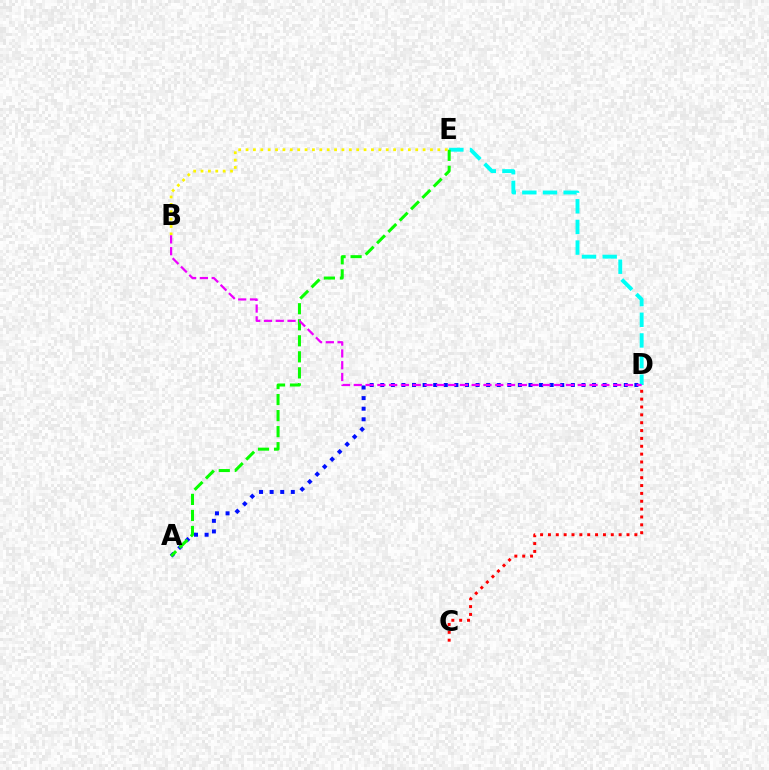{('A', 'D'): [{'color': '#0010ff', 'line_style': 'dotted', 'thickness': 2.88}], ('C', 'D'): [{'color': '#ff0000', 'line_style': 'dotted', 'thickness': 2.13}], ('D', 'E'): [{'color': '#00fff6', 'line_style': 'dashed', 'thickness': 2.8}], ('A', 'E'): [{'color': '#08ff00', 'line_style': 'dashed', 'thickness': 2.18}], ('B', 'E'): [{'color': '#fcf500', 'line_style': 'dotted', 'thickness': 2.0}], ('B', 'D'): [{'color': '#ee00ff', 'line_style': 'dashed', 'thickness': 1.6}]}